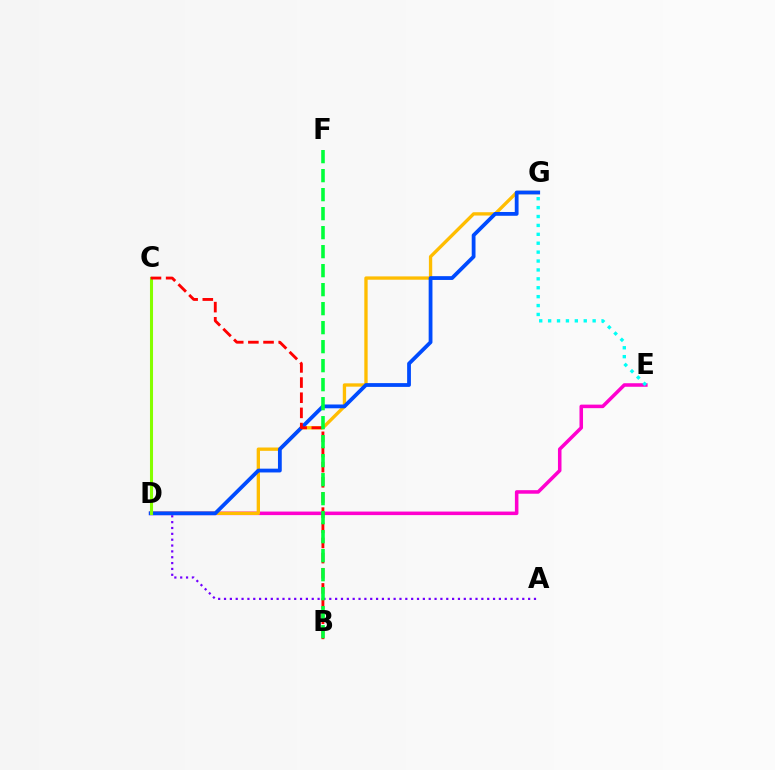{('D', 'E'): [{'color': '#ff00cf', 'line_style': 'solid', 'thickness': 2.55}], ('A', 'D'): [{'color': '#7200ff', 'line_style': 'dotted', 'thickness': 1.59}], ('D', 'G'): [{'color': '#ffbd00', 'line_style': 'solid', 'thickness': 2.39}, {'color': '#004bff', 'line_style': 'solid', 'thickness': 2.73}], ('C', 'D'): [{'color': '#84ff00', 'line_style': 'solid', 'thickness': 2.21}], ('B', 'C'): [{'color': '#ff0000', 'line_style': 'dashed', 'thickness': 2.06}], ('E', 'G'): [{'color': '#00fff6', 'line_style': 'dotted', 'thickness': 2.42}], ('B', 'F'): [{'color': '#00ff39', 'line_style': 'dashed', 'thickness': 2.58}]}